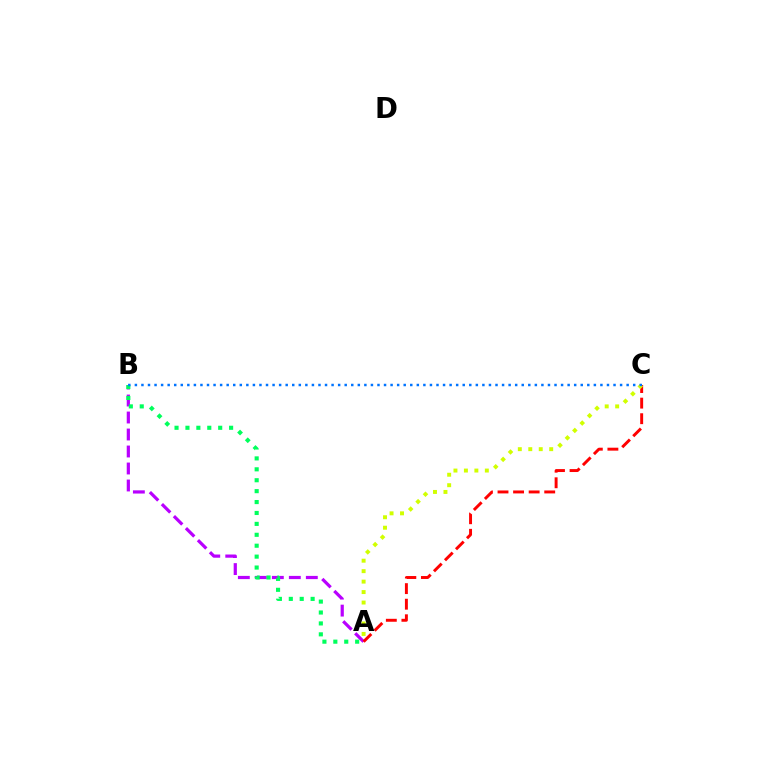{('A', 'B'): [{'color': '#b900ff', 'line_style': 'dashed', 'thickness': 2.31}, {'color': '#00ff5c', 'line_style': 'dotted', 'thickness': 2.97}], ('A', 'C'): [{'color': '#ff0000', 'line_style': 'dashed', 'thickness': 2.12}, {'color': '#d1ff00', 'line_style': 'dotted', 'thickness': 2.84}], ('B', 'C'): [{'color': '#0074ff', 'line_style': 'dotted', 'thickness': 1.78}]}